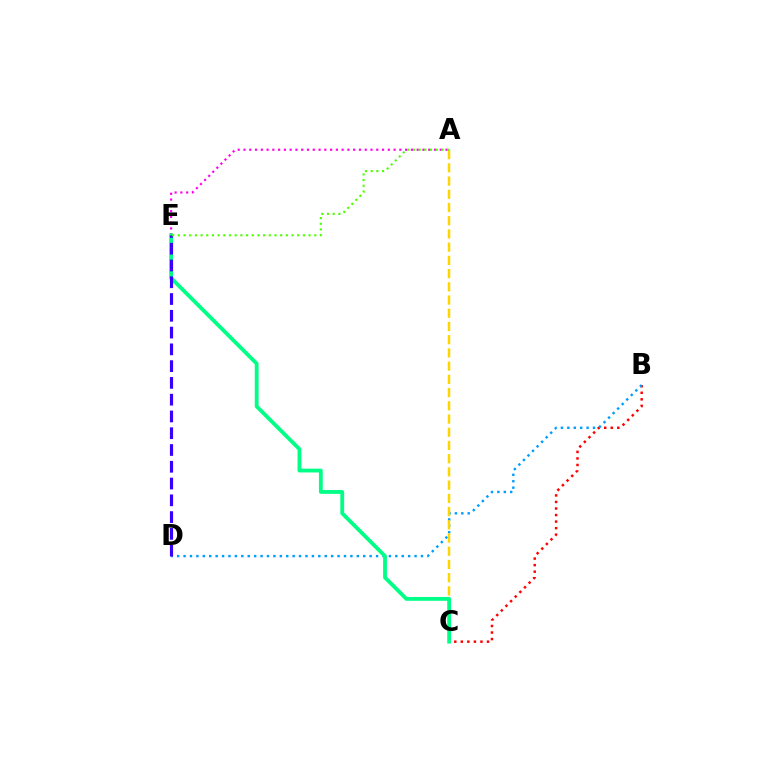{('B', 'C'): [{'color': '#ff0000', 'line_style': 'dotted', 'thickness': 1.78}], ('B', 'D'): [{'color': '#009eff', 'line_style': 'dotted', 'thickness': 1.74}], ('A', 'C'): [{'color': '#ffd500', 'line_style': 'dashed', 'thickness': 1.8}], ('A', 'E'): [{'color': '#ff00ed', 'line_style': 'dotted', 'thickness': 1.57}, {'color': '#4fff00', 'line_style': 'dotted', 'thickness': 1.54}], ('C', 'E'): [{'color': '#00ff86', 'line_style': 'solid', 'thickness': 2.74}], ('D', 'E'): [{'color': '#3700ff', 'line_style': 'dashed', 'thickness': 2.28}]}